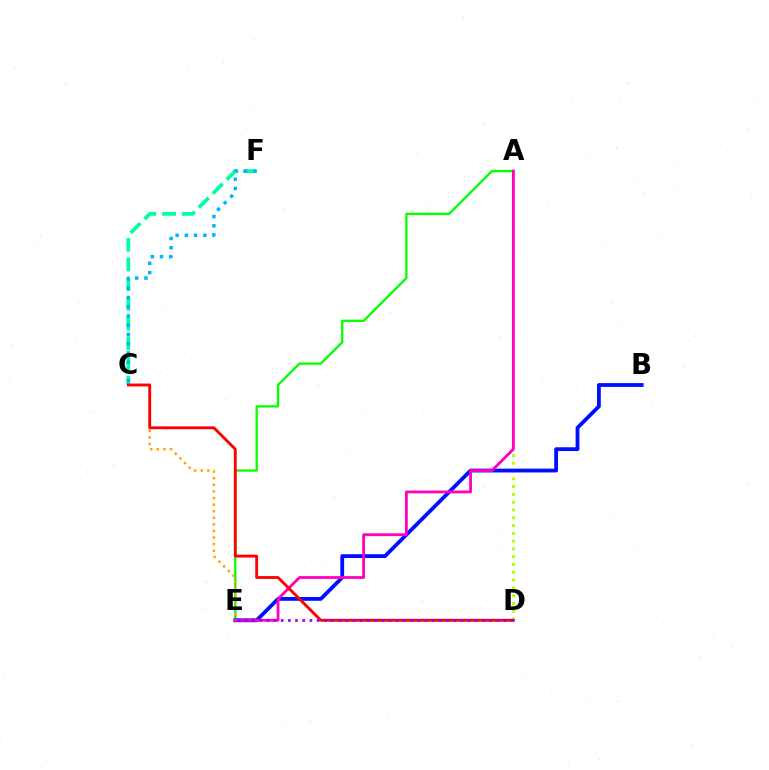{('A', 'D'): [{'color': '#b3ff00', 'line_style': 'dotted', 'thickness': 2.12}], ('A', 'E'): [{'color': '#08ff00', 'line_style': 'solid', 'thickness': 1.67}, {'color': '#ff00bd', 'line_style': 'solid', 'thickness': 2.02}], ('C', 'F'): [{'color': '#00ff9d', 'line_style': 'dashed', 'thickness': 2.68}, {'color': '#00b5ff', 'line_style': 'dotted', 'thickness': 2.51}], ('B', 'E'): [{'color': '#0010ff', 'line_style': 'solid', 'thickness': 2.74}], ('C', 'E'): [{'color': '#ffa500', 'line_style': 'dotted', 'thickness': 1.79}], ('C', 'D'): [{'color': '#ff0000', 'line_style': 'solid', 'thickness': 2.06}], ('D', 'E'): [{'color': '#9b00ff', 'line_style': 'dotted', 'thickness': 1.95}]}